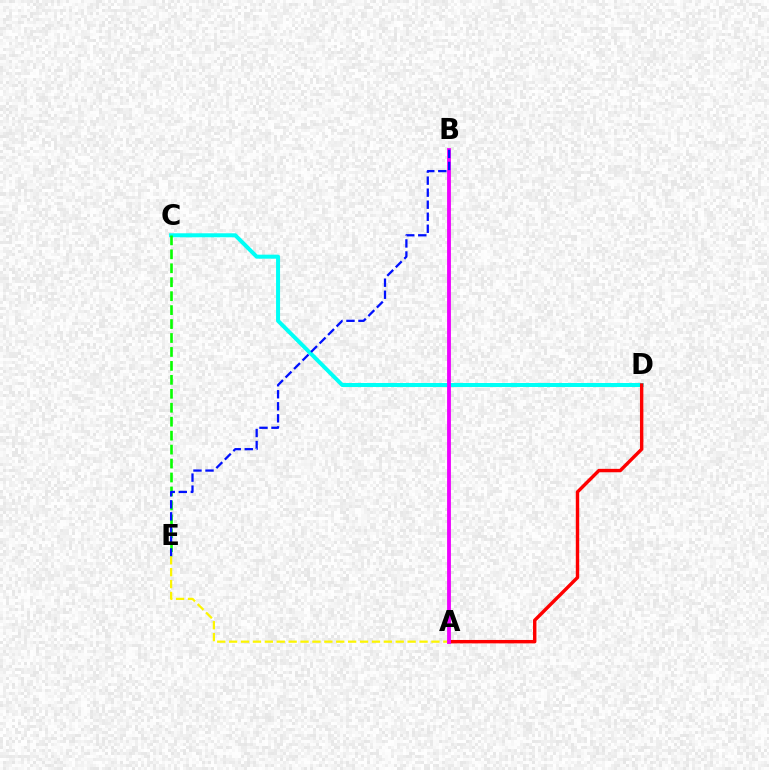{('C', 'D'): [{'color': '#00fff6', 'line_style': 'solid', 'thickness': 2.88}], ('A', 'D'): [{'color': '#ff0000', 'line_style': 'solid', 'thickness': 2.46}], ('A', 'E'): [{'color': '#fcf500', 'line_style': 'dashed', 'thickness': 1.62}], ('A', 'B'): [{'color': '#ee00ff', 'line_style': 'solid', 'thickness': 2.75}], ('C', 'E'): [{'color': '#08ff00', 'line_style': 'dashed', 'thickness': 1.89}], ('B', 'E'): [{'color': '#0010ff', 'line_style': 'dashed', 'thickness': 1.63}]}